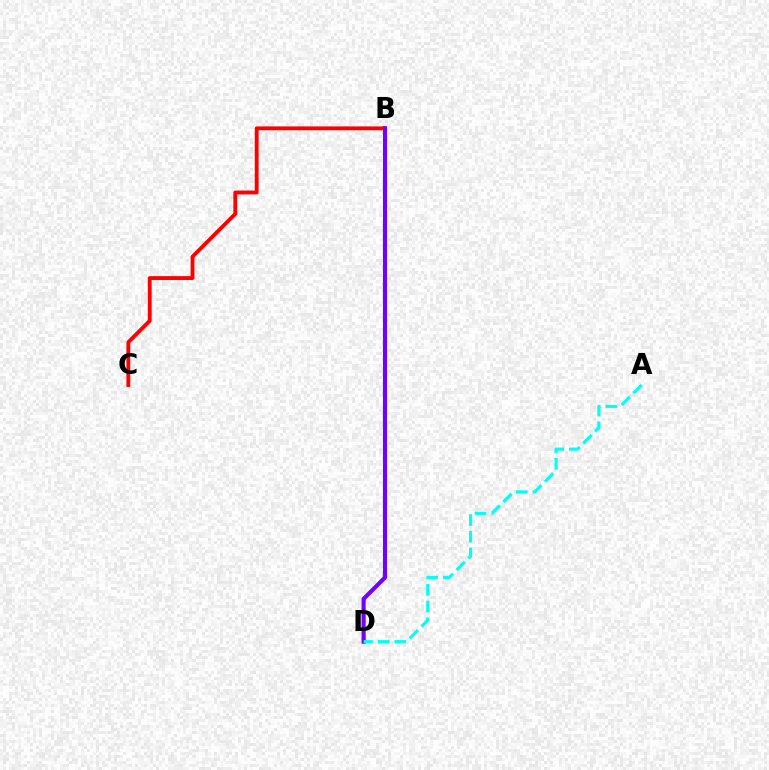{('B', 'C'): [{'color': '#ff0000', 'line_style': 'solid', 'thickness': 2.77}], ('B', 'D'): [{'color': '#84ff00', 'line_style': 'solid', 'thickness': 1.63}, {'color': '#7200ff', 'line_style': 'solid', 'thickness': 2.97}], ('A', 'D'): [{'color': '#00fff6', 'line_style': 'dashed', 'thickness': 2.27}]}